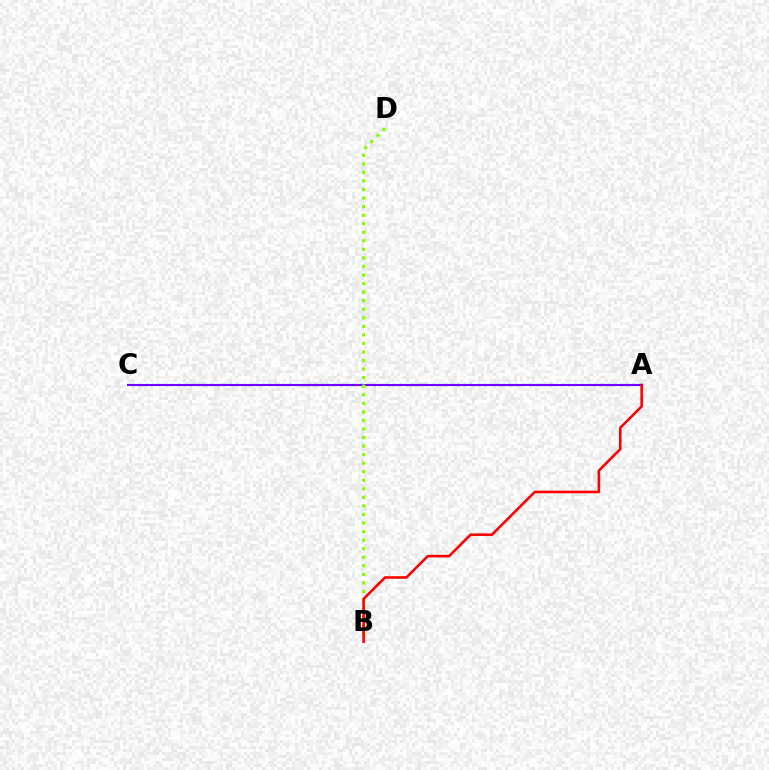{('A', 'C'): [{'color': '#00fff6', 'line_style': 'dotted', 'thickness': 1.77}, {'color': '#7200ff', 'line_style': 'solid', 'thickness': 1.5}], ('B', 'D'): [{'color': '#84ff00', 'line_style': 'dotted', 'thickness': 2.32}], ('A', 'B'): [{'color': '#ff0000', 'line_style': 'solid', 'thickness': 1.86}]}